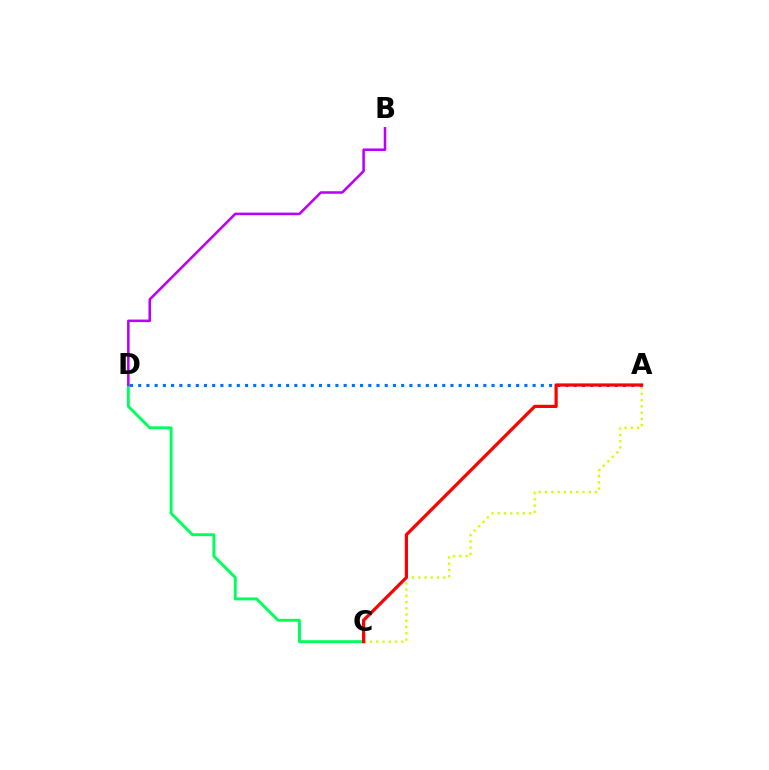{('C', 'D'): [{'color': '#00ff5c', 'line_style': 'solid', 'thickness': 2.1}], ('A', 'C'): [{'color': '#d1ff00', 'line_style': 'dotted', 'thickness': 1.7}, {'color': '#ff0000', 'line_style': 'solid', 'thickness': 2.31}], ('A', 'D'): [{'color': '#0074ff', 'line_style': 'dotted', 'thickness': 2.23}], ('B', 'D'): [{'color': '#b900ff', 'line_style': 'solid', 'thickness': 1.83}]}